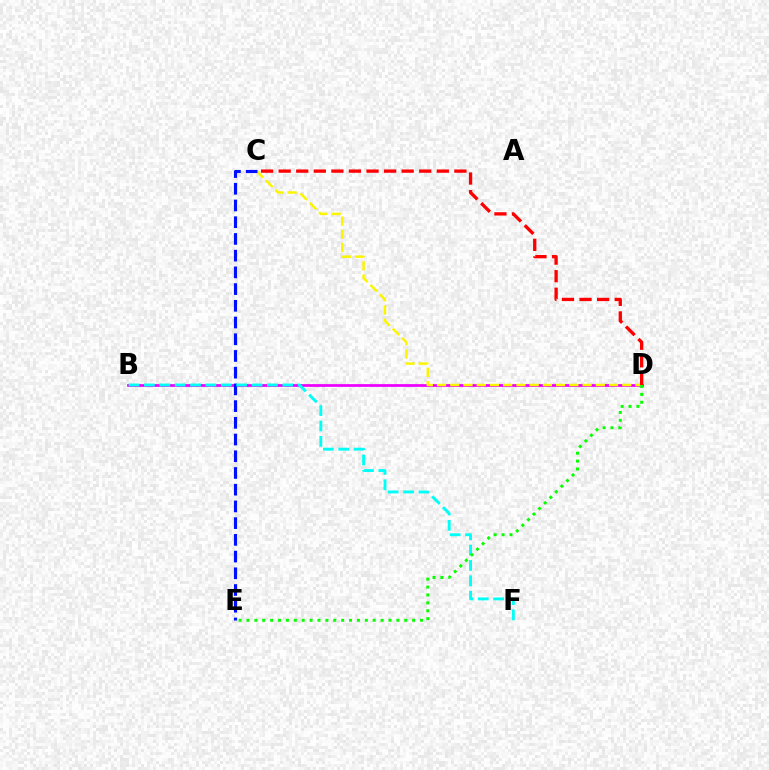{('B', 'D'): [{'color': '#ee00ff', 'line_style': 'solid', 'thickness': 1.97}], ('C', 'D'): [{'color': '#fcf500', 'line_style': 'dashed', 'thickness': 1.8}, {'color': '#ff0000', 'line_style': 'dashed', 'thickness': 2.39}], ('C', 'E'): [{'color': '#0010ff', 'line_style': 'dashed', 'thickness': 2.27}], ('B', 'F'): [{'color': '#00fff6', 'line_style': 'dashed', 'thickness': 2.09}], ('D', 'E'): [{'color': '#08ff00', 'line_style': 'dotted', 'thickness': 2.14}]}